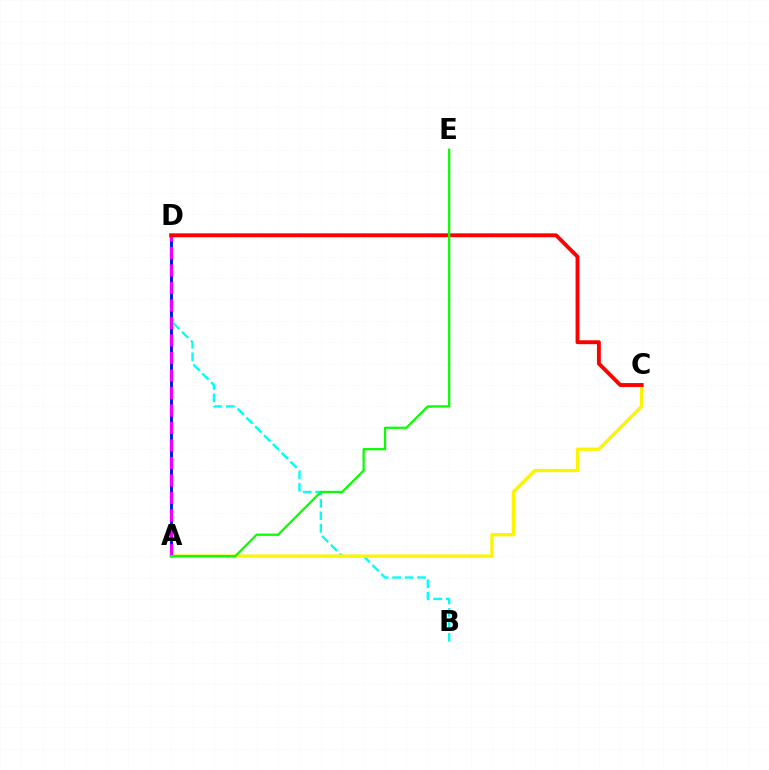{('B', 'D'): [{'color': '#00fff6', 'line_style': 'dashed', 'thickness': 1.7}], ('A', 'D'): [{'color': '#0010ff', 'line_style': 'solid', 'thickness': 2.07}, {'color': '#ee00ff', 'line_style': 'dashed', 'thickness': 2.38}], ('A', 'C'): [{'color': '#fcf500', 'line_style': 'solid', 'thickness': 2.39}], ('C', 'D'): [{'color': '#ff0000', 'line_style': 'solid', 'thickness': 2.8}], ('A', 'E'): [{'color': '#08ff00', 'line_style': 'solid', 'thickness': 1.62}]}